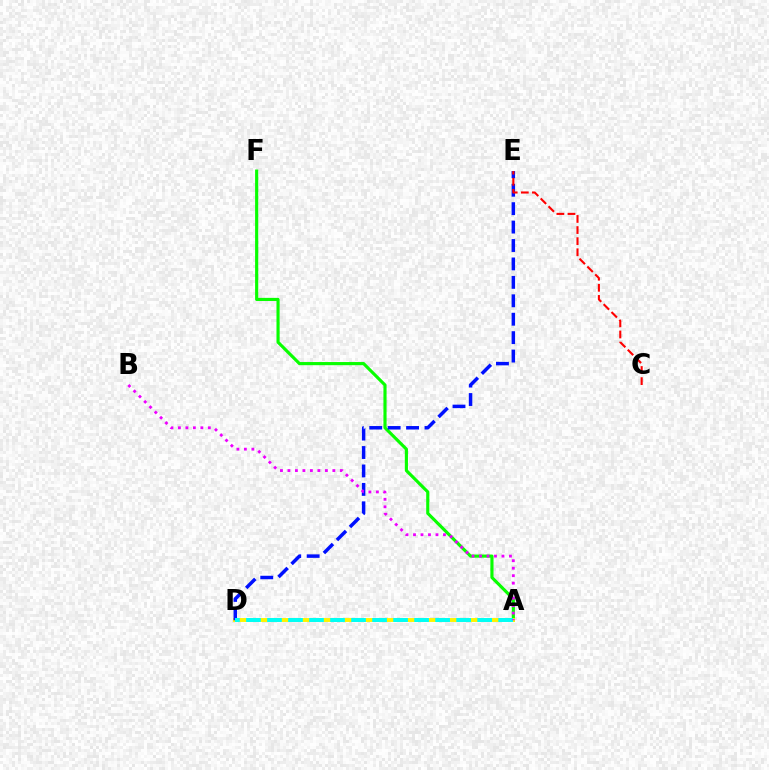{('A', 'F'): [{'color': '#08ff00', 'line_style': 'solid', 'thickness': 2.26}], ('A', 'D'): [{'color': '#fcf500', 'line_style': 'solid', 'thickness': 2.81}, {'color': '#00fff6', 'line_style': 'dashed', 'thickness': 2.86}], ('D', 'E'): [{'color': '#0010ff', 'line_style': 'dashed', 'thickness': 2.5}], ('C', 'E'): [{'color': '#ff0000', 'line_style': 'dashed', 'thickness': 1.51}], ('A', 'B'): [{'color': '#ee00ff', 'line_style': 'dotted', 'thickness': 2.03}]}